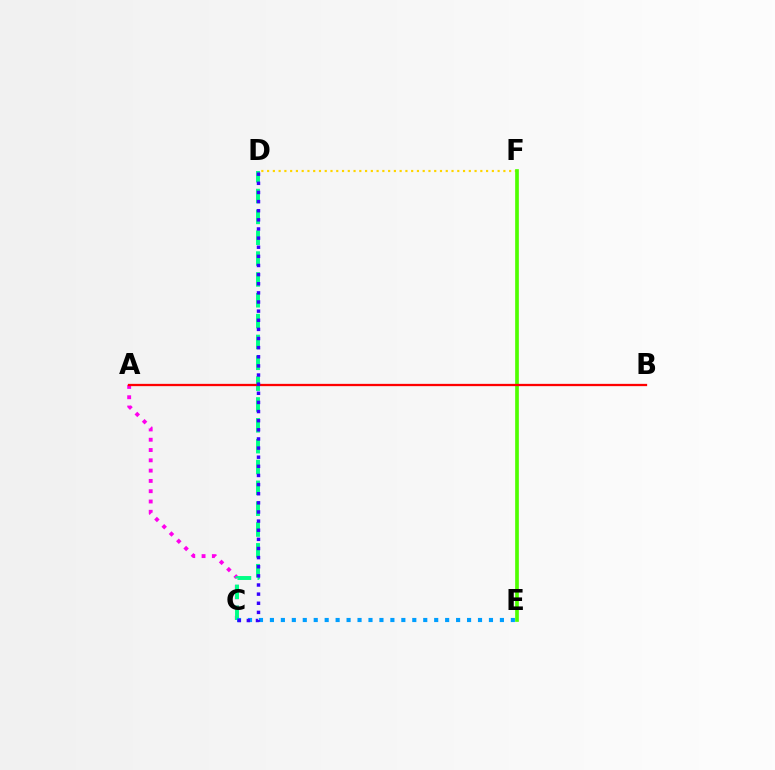{('A', 'C'): [{'color': '#ff00ed', 'line_style': 'dotted', 'thickness': 2.8}], ('C', 'D'): [{'color': '#00ff86', 'line_style': 'dashed', 'thickness': 2.83}, {'color': '#3700ff', 'line_style': 'dotted', 'thickness': 2.48}], ('D', 'F'): [{'color': '#ffd500', 'line_style': 'dotted', 'thickness': 1.57}], ('C', 'E'): [{'color': '#009eff', 'line_style': 'dotted', 'thickness': 2.98}], ('E', 'F'): [{'color': '#4fff00', 'line_style': 'solid', 'thickness': 2.66}], ('A', 'B'): [{'color': '#ff0000', 'line_style': 'solid', 'thickness': 1.64}]}